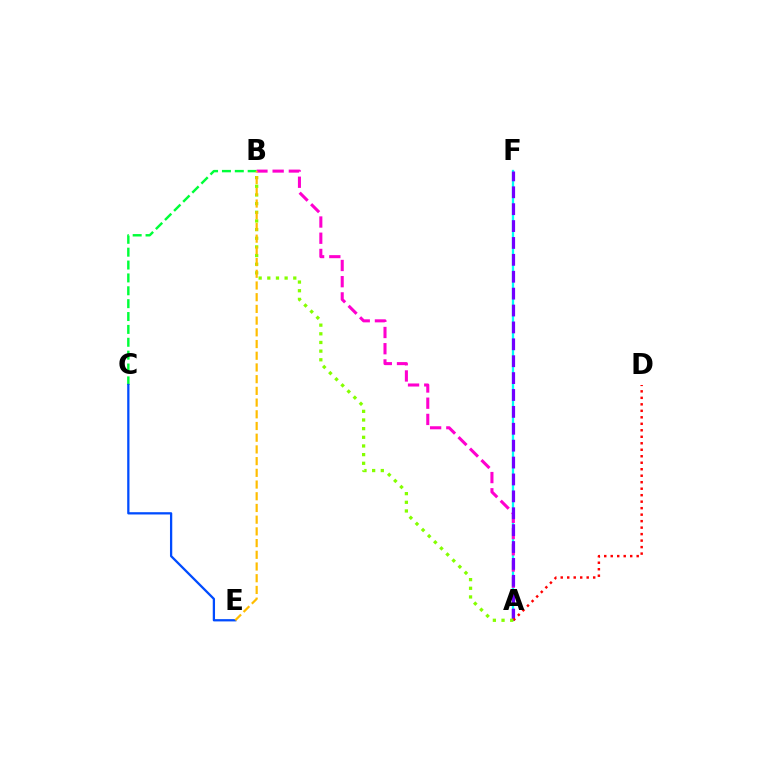{('B', 'C'): [{'color': '#00ff39', 'line_style': 'dashed', 'thickness': 1.75}], ('A', 'F'): [{'color': '#00fff6', 'line_style': 'solid', 'thickness': 1.66}, {'color': '#7200ff', 'line_style': 'dashed', 'thickness': 2.29}], ('A', 'B'): [{'color': '#ff00cf', 'line_style': 'dashed', 'thickness': 2.2}, {'color': '#84ff00', 'line_style': 'dotted', 'thickness': 2.35}], ('A', 'D'): [{'color': '#ff0000', 'line_style': 'dotted', 'thickness': 1.76}], ('C', 'E'): [{'color': '#004bff', 'line_style': 'solid', 'thickness': 1.64}], ('B', 'E'): [{'color': '#ffbd00', 'line_style': 'dashed', 'thickness': 1.59}]}